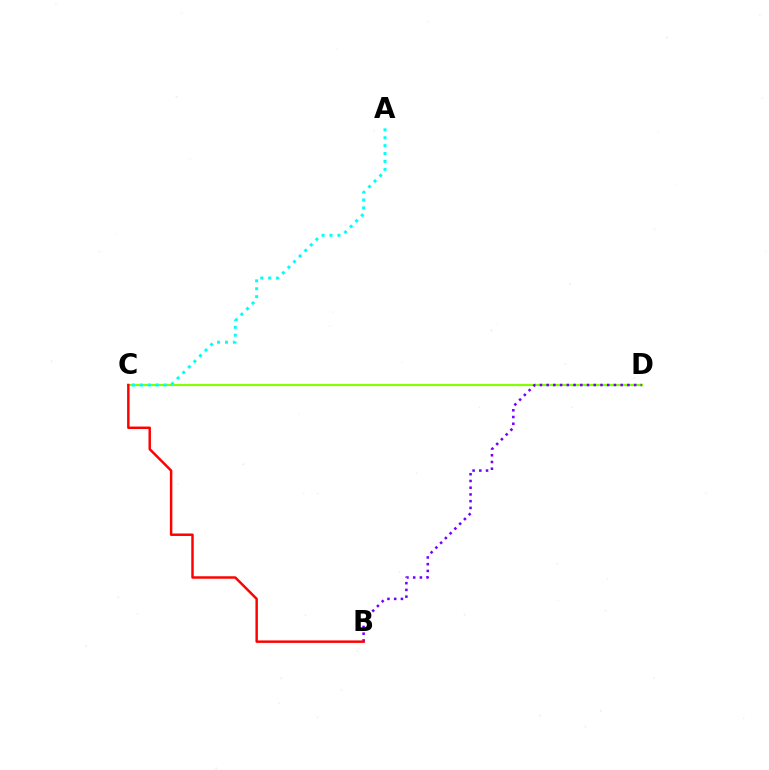{('C', 'D'): [{'color': '#84ff00', 'line_style': 'solid', 'thickness': 1.57}], ('A', 'C'): [{'color': '#00fff6', 'line_style': 'dotted', 'thickness': 2.15}], ('B', 'D'): [{'color': '#7200ff', 'line_style': 'dotted', 'thickness': 1.83}], ('B', 'C'): [{'color': '#ff0000', 'line_style': 'solid', 'thickness': 1.77}]}